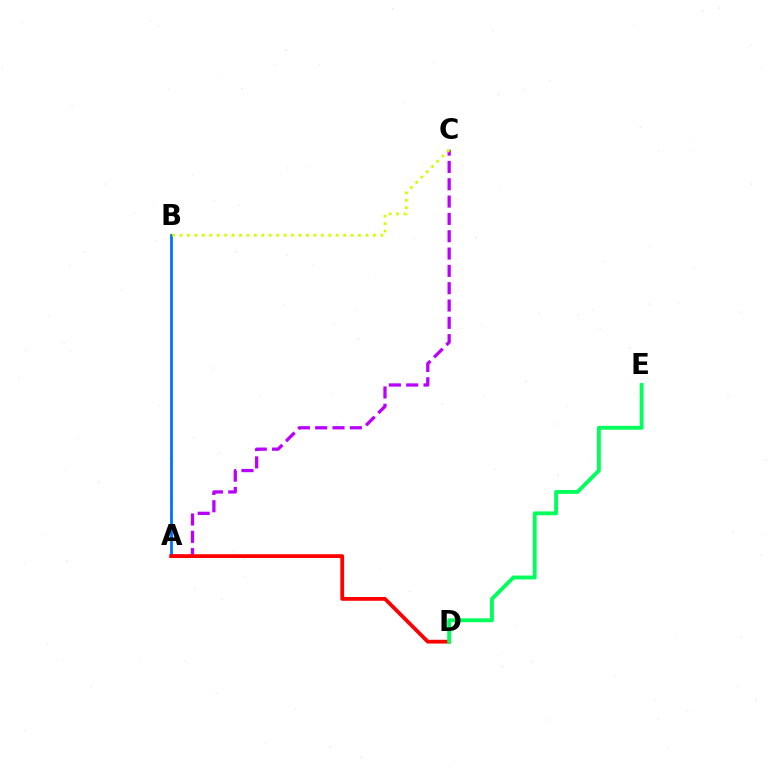{('A', 'C'): [{'color': '#b900ff', 'line_style': 'dashed', 'thickness': 2.35}], ('A', 'B'): [{'color': '#0074ff', 'line_style': 'solid', 'thickness': 2.02}], ('A', 'D'): [{'color': '#ff0000', 'line_style': 'solid', 'thickness': 2.73}], ('B', 'C'): [{'color': '#d1ff00', 'line_style': 'dotted', 'thickness': 2.02}], ('D', 'E'): [{'color': '#00ff5c', 'line_style': 'solid', 'thickness': 2.78}]}